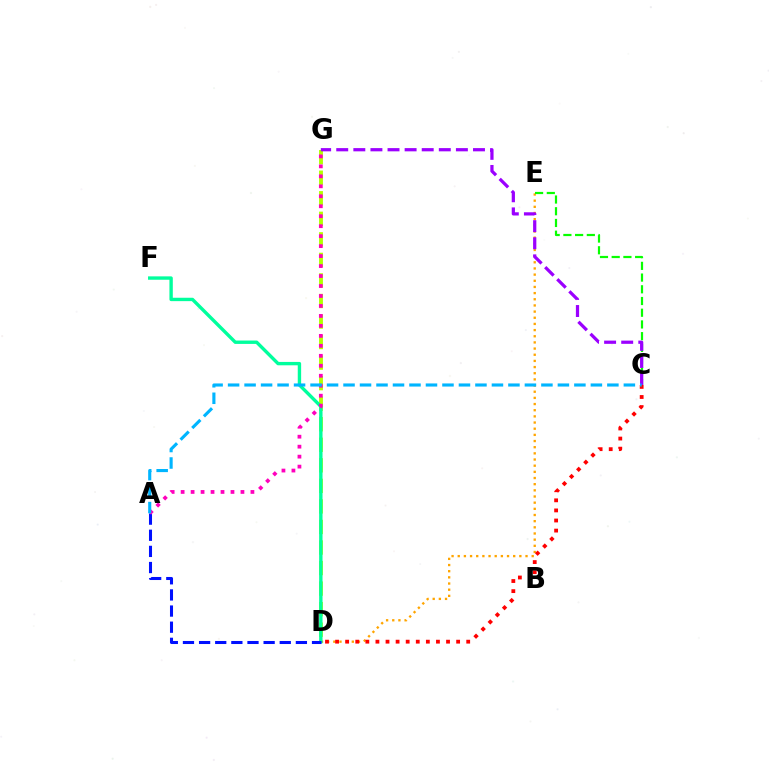{('D', 'E'): [{'color': '#ffa500', 'line_style': 'dotted', 'thickness': 1.67}], ('D', 'G'): [{'color': '#b3ff00', 'line_style': 'dashed', 'thickness': 2.79}], ('C', 'E'): [{'color': '#08ff00', 'line_style': 'dashed', 'thickness': 1.59}], ('C', 'D'): [{'color': '#ff0000', 'line_style': 'dotted', 'thickness': 2.74}], ('D', 'F'): [{'color': '#00ff9d', 'line_style': 'solid', 'thickness': 2.43}], ('C', 'G'): [{'color': '#9b00ff', 'line_style': 'dashed', 'thickness': 2.32}], ('A', 'D'): [{'color': '#0010ff', 'line_style': 'dashed', 'thickness': 2.19}], ('A', 'G'): [{'color': '#ff00bd', 'line_style': 'dotted', 'thickness': 2.71}], ('A', 'C'): [{'color': '#00b5ff', 'line_style': 'dashed', 'thickness': 2.24}]}